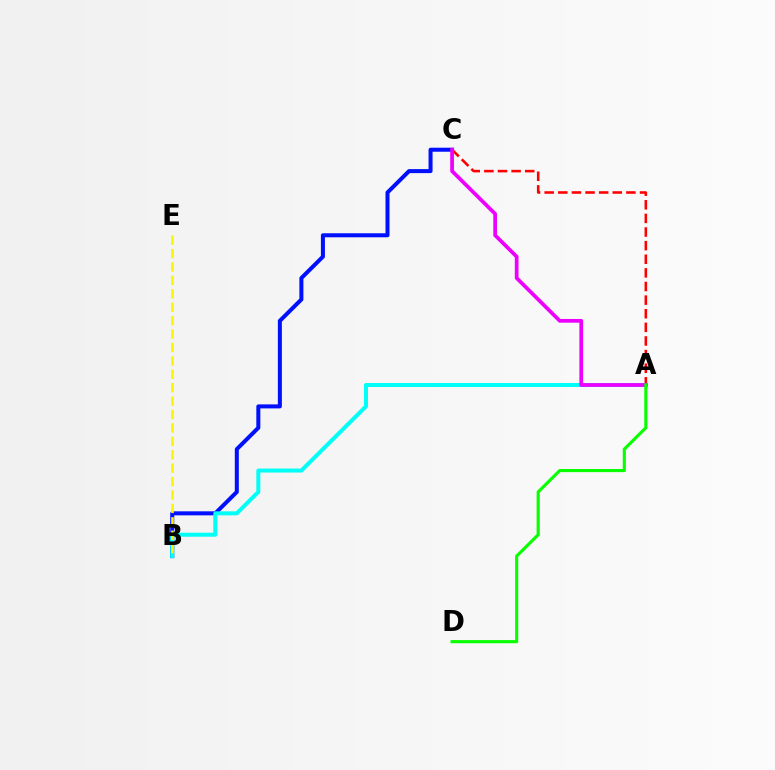{('B', 'C'): [{'color': '#0010ff', 'line_style': 'solid', 'thickness': 2.89}], ('A', 'C'): [{'color': '#ff0000', 'line_style': 'dashed', 'thickness': 1.85}, {'color': '#ee00ff', 'line_style': 'solid', 'thickness': 2.69}], ('A', 'B'): [{'color': '#00fff6', 'line_style': 'solid', 'thickness': 2.88}], ('B', 'E'): [{'color': '#fcf500', 'line_style': 'dashed', 'thickness': 1.82}], ('A', 'D'): [{'color': '#08ff00', 'line_style': 'solid', 'thickness': 2.25}]}